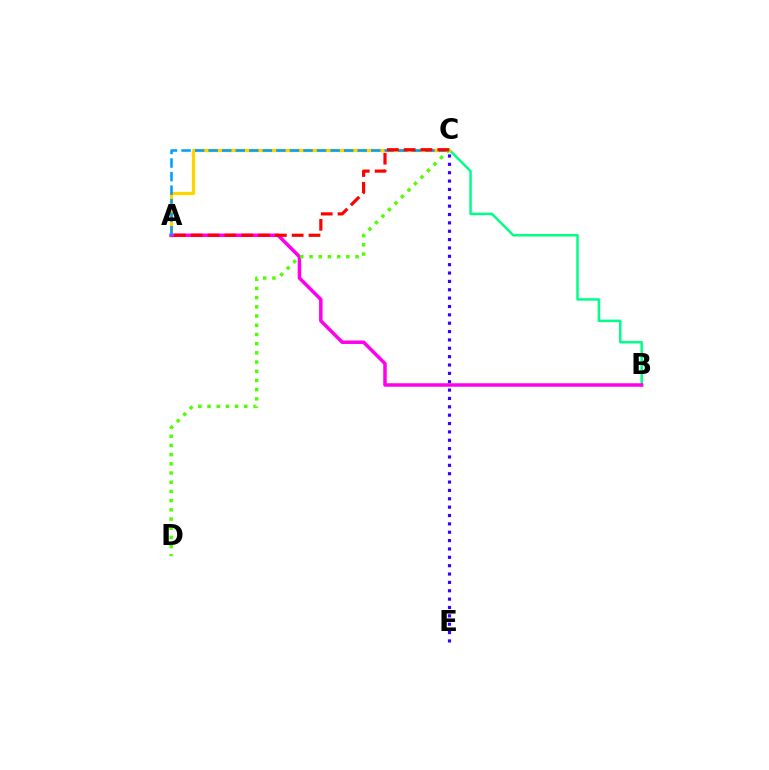{('B', 'C'): [{'color': '#00ff86', 'line_style': 'solid', 'thickness': 1.8}], ('C', 'E'): [{'color': '#3700ff', 'line_style': 'dotted', 'thickness': 2.27}], ('A', 'C'): [{'color': '#ffd500', 'line_style': 'solid', 'thickness': 2.36}, {'color': '#009eff', 'line_style': 'dashed', 'thickness': 1.84}, {'color': '#ff0000', 'line_style': 'dashed', 'thickness': 2.28}], ('A', 'B'): [{'color': '#ff00ed', 'line_style': 'solid', 'thickness': 2.52}], ('C', 'D'): [{'color': '#4fff00', 'line_style': 'dotted', 'thickness': 2.5}]}